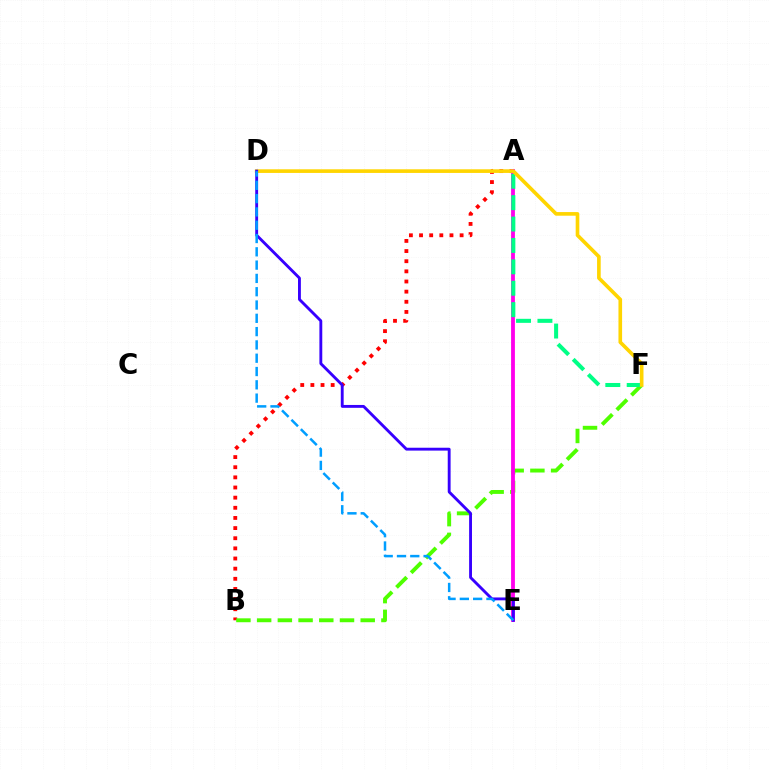{('A', 'B'): [{'color': '#ff0000', 'line_style': 'dotted', 'thickness': 2.76}], ('B', 'F'): [{'color': '#4fff00', 'line_style': 'dashed', 'thickness': 2.81}], ('A', 'E'): [{'color': '#ff00ed', 'line_style': 'solid', 'thickness': 2.75}], ('A', 'F'): [{'color': '#00ff86', 'line_style': 'dashed', 'thickness': 2.91}], ('D', 'F'): [{'color': '#ffd500', 'line_style': 'solid', 'thickness': 2.62}], ('D', 'E'): [{'color': '#3700ff', 'line_style': 'solid', 'thickness': 2.06}, {'color': '#009eff', 'line_style': 'dashed', 'thickness': 1.81}]}